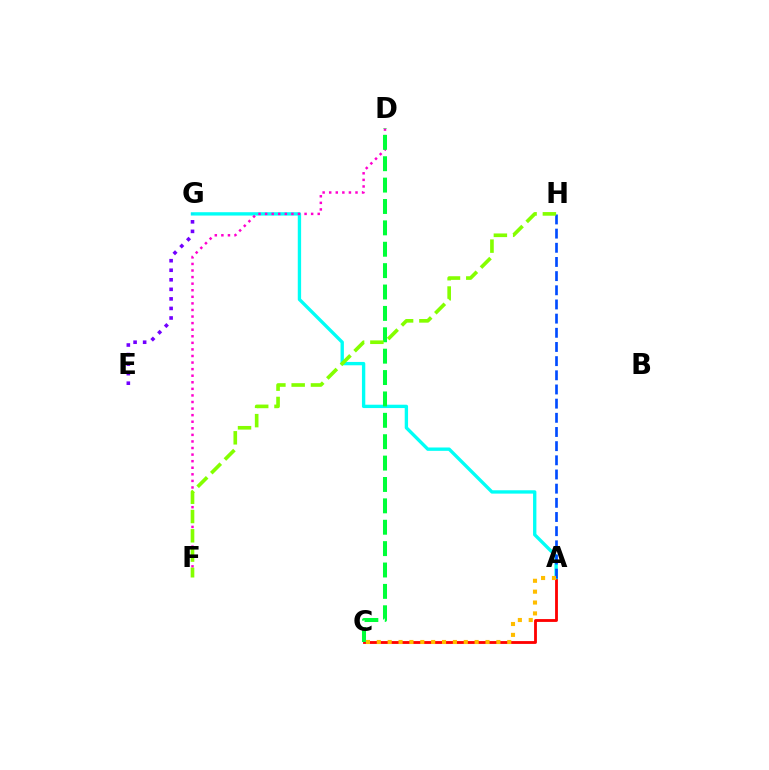{('A', 'C'): [{'color': '#ff0000', 'line_style': 'solid', 'thickness': 2.04}, {'color': '#ffbd00', 'line_style': 'dotted', 'thickness': 2.95}], ('A', 'G'): [{'color': '#00fff6', 'line_style': 'solid', 'thickness': 2.41}], ('D', 'F'): [{'color': '#ff00cf', 'line_style': 'dotted', 'thickness': 1.79}], ('E', 'G'): [{'color': '#7200ff', 'line_style': 'dotted', 'thickness': 2.59}], ('C', 'D'): [{'color': '#00ff39', 'line_style': 'dashed', 'thickness': 2.9}], ('A', 'H'): [{'color': '#004bff', 'line_style': 'dashed', 'thickness': 1.92}], ('F', 'H'): [{'color': '#84ff00', 'line_style': 'dashed', 'thickness': 2.62}]}